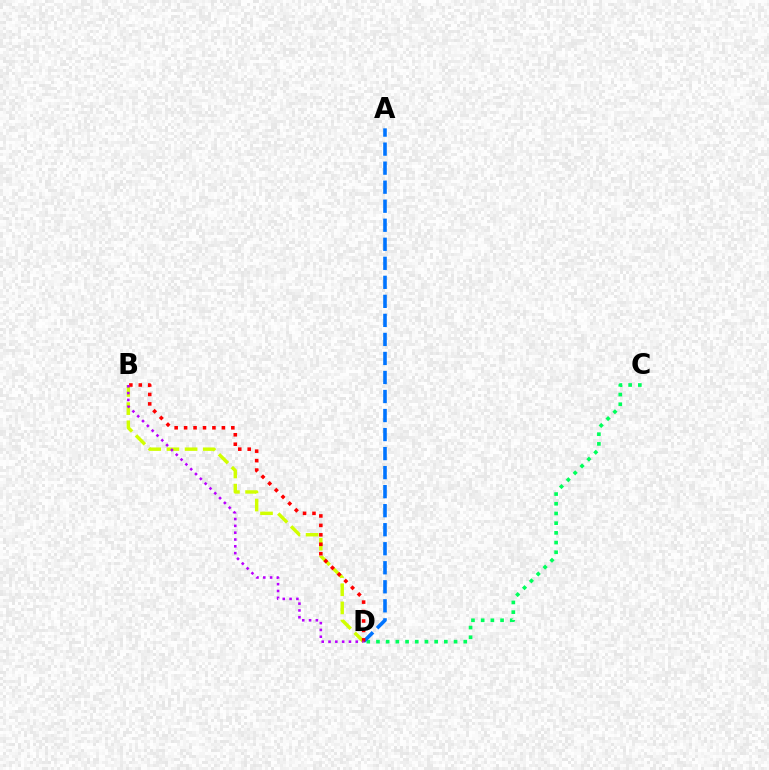{('C', 'D'): [{'color': '#00ff5c', 'line_style': 'dotted', 'thickness': 2.64}], ('A', 'D'): [{'color': '#0074ff', 'line_style': 'dashed', 'thickness': 2.59}], ('B', 'D'): [{'color': '#d1ff00', 'line_style': 'dashed', 'thickness': 2.47}, {'color': '#ff0000', 'line_style': 'dotted', 'thickness': 2.57}, {'color': '#b900ff', 'line_style': 'dotted', 'thickness': 1.85}]}